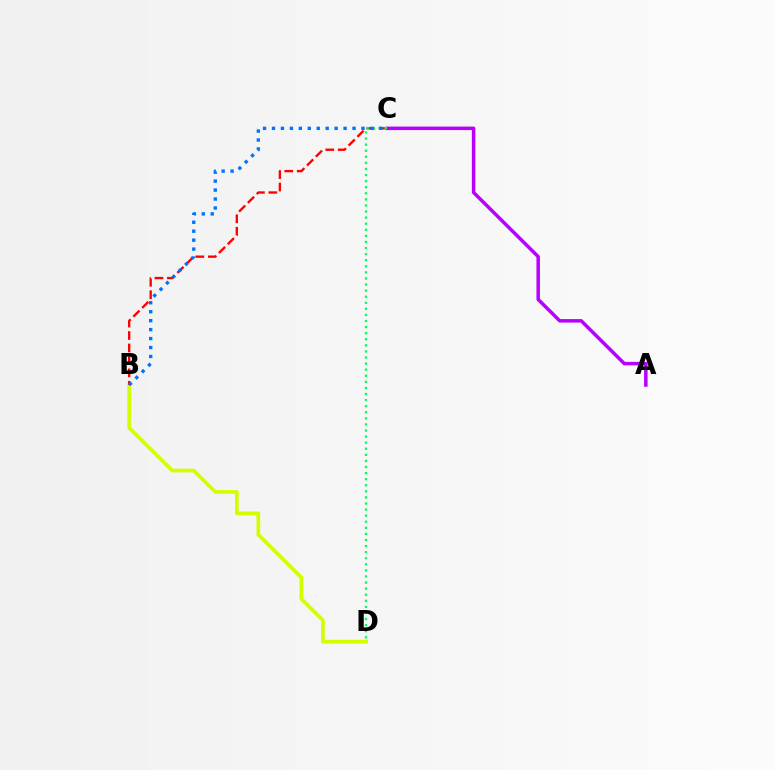{('B', 'D'): [{'color': '#d1ff00', 'line_style': 'solid', 'thickness': 2.68}], ('B', 'C'): [{'color': '#ff0000', 'line_style': 'dashed', 'thickness': 1.69}, {'color': '#0074ff', 'line_style': 'dotted', 'thickness': 2.43}], ('A', 'C'): [{'color': '#b900ff', 'line_style': 'solid', 'thickness': 2.52}], ('C', 'D'): [{'color': '#00ff5c', 'line_style': 'dotted', 'thickness': 1.65}]}